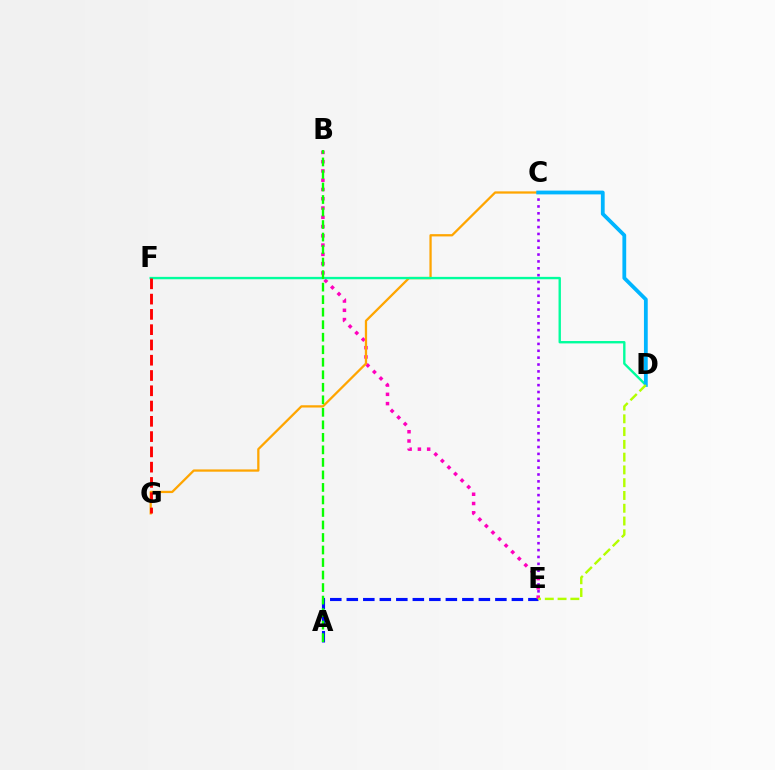{('A', 'E'): [{'color': '#0010ff', 'line_style': 'dashed', 'thickness': 2.24}], ('C', 'E'): [{'color': '#9b00ff', 'line_style': 'dotted', 'thickness': 1.87}], ('B', 'E'): [{'color': '#ff00bd', 'line_style': 'dotted', 'thickness': 2.52}], ('C', 'G'): [{'color': '#ffa500', 'line_style': 'solid', 'thickness': 1.64}], ('D', 'F'): [{'color': '#00ff9d', 'line_style': 'solid', 'thickness': 1.71}], ('F', 'G'): [{'color': '#ff0000', 'line_style': 'dashed', 'thickness': 2.08}], ('C', 'D'): [{'color': '#00b5ff', 'line_style': 'solid', 'thickness': 2.72}], ('D', 'E'): [{'color': '#b3ff00', 'line_style': 'dashed', 'thickness': 1.74}], ('A', 'B'): [{'color': '#08ff00', 'line_style': 'dashed', 'thickness': 1.7}]}